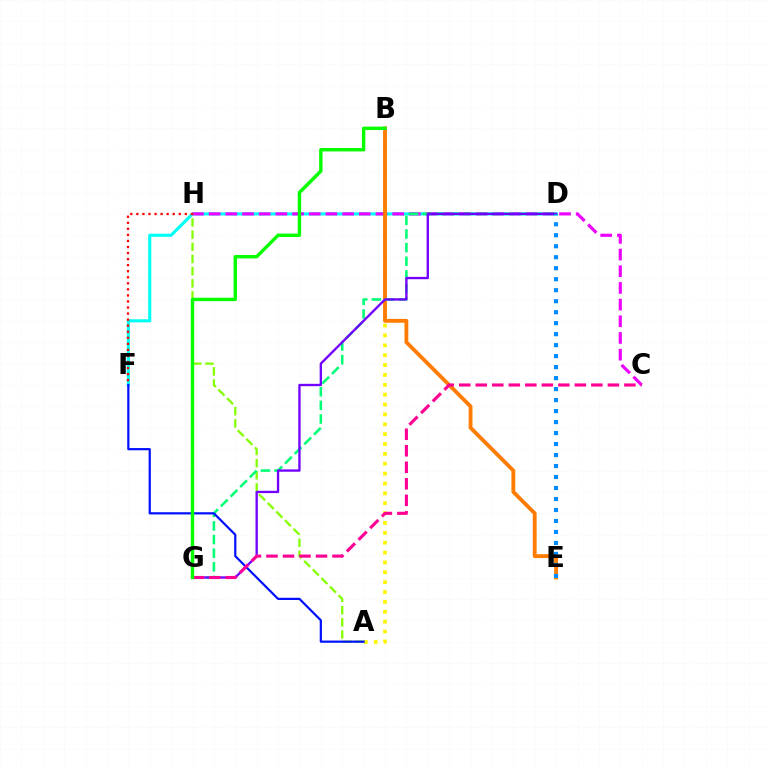{('D', 'F'): [{'color': '#00fff6', 'line_style': 'solid', 'thickness': 2.25}], ('C', 'H'): [{'color': '#ee00ff', 'line_style': 'dashed', 'thickness': 2.27}], ('A', 'B'): [{'color': '#fcf500', 'line_style': 'dotted', 'thickness': 2.68}], ('B', 'E'): [{'color': '#ff7c00', 'line_style': 'solid', 'thickness': 2.77}], ('A', 'H'): [{'color': '#84ff00', 'line_style': 'dashed', 'thickness': 1.65}], ('D', 'G'): [{'color': '#00ff74', 'line_style': 'dashed', 'thickness': 1.85}, {'color': '#7200ff', 'line_style': 'solid', 'thickness': 1.68}], ('A', 'F'): [{'color': '#0010ff', 'line_style': 'solid', 'thickness': 1.59}], ('D', 'E'): [{'color': '#008cff', 'line_style': 'dotted', 'thickness': 2.99}], ('C', 'G'): [{'color': '#ff0094', 'line_style': 'dashed', 'thickness': 2.24}], ('B', 'G'): [{'color': '#08ff00', 'line_style': 'solid', 'thickness': 2.46}], ('F', 'H'): [{'color': '#ff0000', 'line_style': 'dotted', 'thickness': 1.64}]}